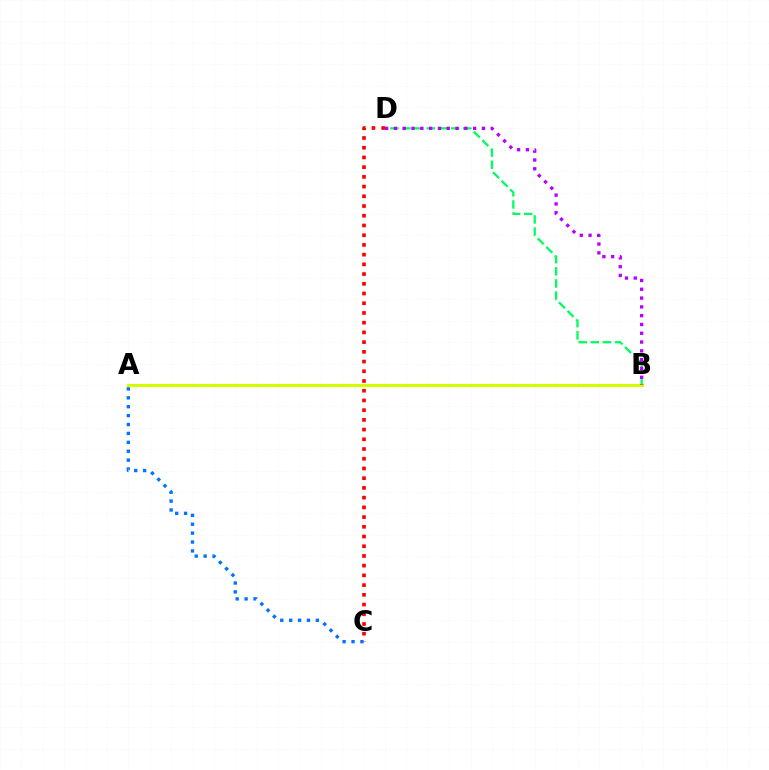{('B', 'D'): [{'color': '#00ff5c', 'line_style': 'dashed', 'thickness': 1.65}, {'color': '#b900ff', 'line_style': 'dotted', 'thickness': 2.39}], ('A', 'B'): [{'color': '#d1ff00', 'line_style': 'solid', 'thickness': 2.25}], ('A', 'C'): [{'color': '#0074ff', 'line_style': 'dotted', 'thickness': 2.42}], ('C', 'D'): [{'color': '#ff0000', 'line_style': 'dotted', 'thickness': 2.64}]}